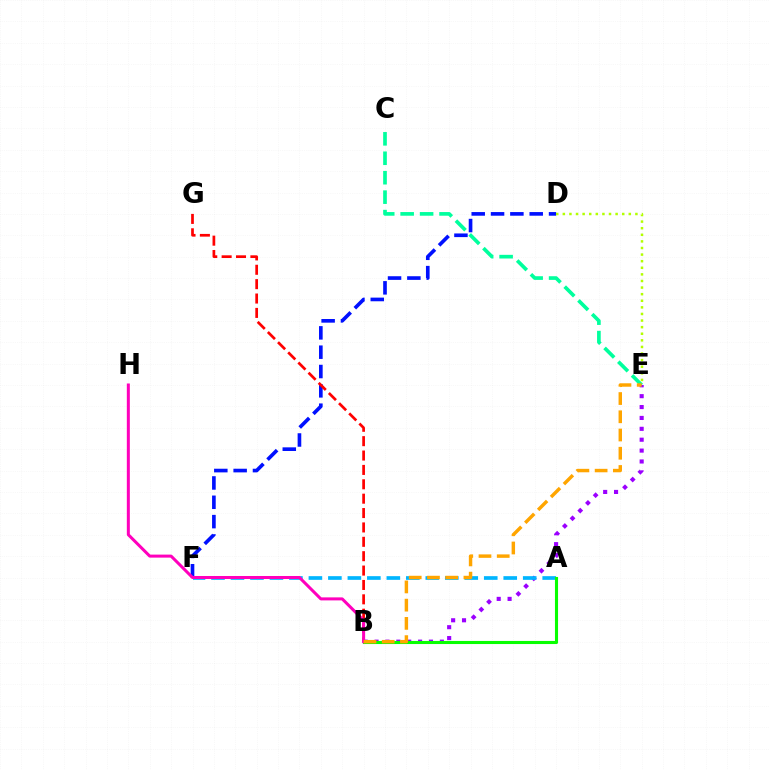{('C', 'E'): [{'color': '#00ff9d', 'line_style': 'dashed', 'thickness': 2.64}], ('B', 'E'): [{'color': '#9b00ff', 'line_style': 'dotted', 'thickness': 2.96}, {'color': '#ffa500', 'line_style': 'dashed', 'thickness': 2.48}], ('A', 'F'): [{'color': '#00b5ff', 'line_style': 'dashed', 'thickness': 2.65}], ('D', 'F'): [{'color': '#0010ff', 'line_style': 'dashed', 'thickness': 2.63}], ('D', 'E'): [{'color': '#b3ff00', 'line_style': 'dotted', 'thickness': 1.79}], ('A', 'B'): [{'color': '#08ff00', 'line_style': 'solid', 'thickness': 2.22}], ('B', 'G'): [{'color': '#ff0000', 'line_style': 'dashed', 'thickness': 1.95}], ('B', 'H'): [{'color': '#ff00bd', 'line_style': 'solid', 'thickness': 2.17}]}